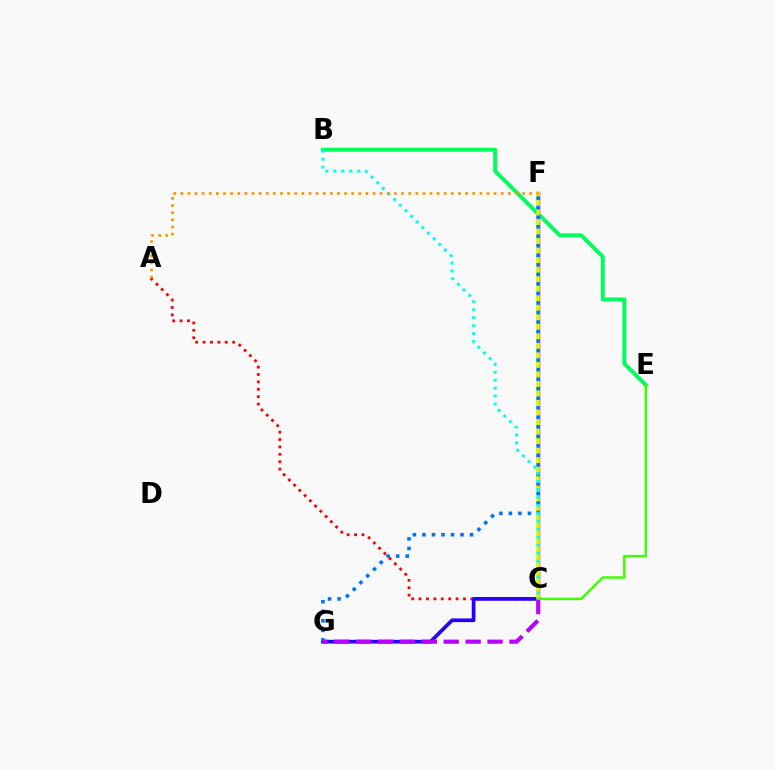{('B', 'E'): [{'color': '#00ff5c', 'line_style': 'solid', 'thickness': 2.85}], ('A', 'C'): [{'color': '#ff0000', 'line_style': 'dotted', 'thickness': 2.01}], ('C', 'F'): [{'color': '#ff00ac', 'line_style': 'solid', 'thickness': 2.52}, {'color': '#d1ff00', 'line_style': 'solid', 'thickness': 2.58}], ('C', 'G'): [{'color': '#2500ff', 'line_style': 'solid', 'thickness': 2.66}, {'color': '#b900ff', 'line_style': 'dashed', 'thickness': 2.98}], ('F', 'G'): [{'color': '#0074ff', 'line_style': 'dotted', 'thickness': 2.59}], ('B', 'C'): [{'color': '#00fff6', 'line_style': 'dotted', 'thickness': 2.16}], ('A', 'F'): [{'color': '#ff9400', 'line_style': 'dotted', 'thickness': 1.93}], ('C', 'E'): [{'color': '#3dff00', 'line_style': 'solid', 'thickness': 1.78}]}